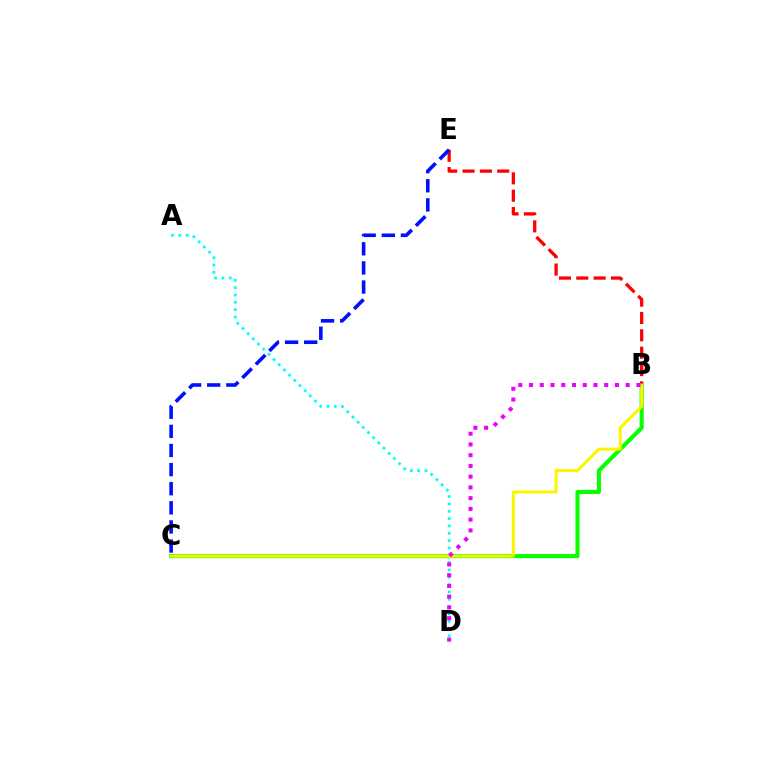{('A', 'D'): [{'color': '#00fff6', 'line_style': 'dotted', 'thickness': 1.99}], ('B', 'C'): [{'color': '#08ff00', 'line_style': 'solid', 'thickness': 2.96}, {'color': '#fcf500', 'line_style': 'solid', 'thickness': 2.18}], ('B', 'E'): [{'color': '#ff0000', 'line_style': 'dashed', 'thickness': 2.36}], ('C', 'E'): [{'color': '#0010ff', 'line_style': 'dashed', 'thickness': 2.6}], ('B', 'D'): [{'color': '#ee00ff', 'line_style': 'dotted', 'thickness': 2.92}]}